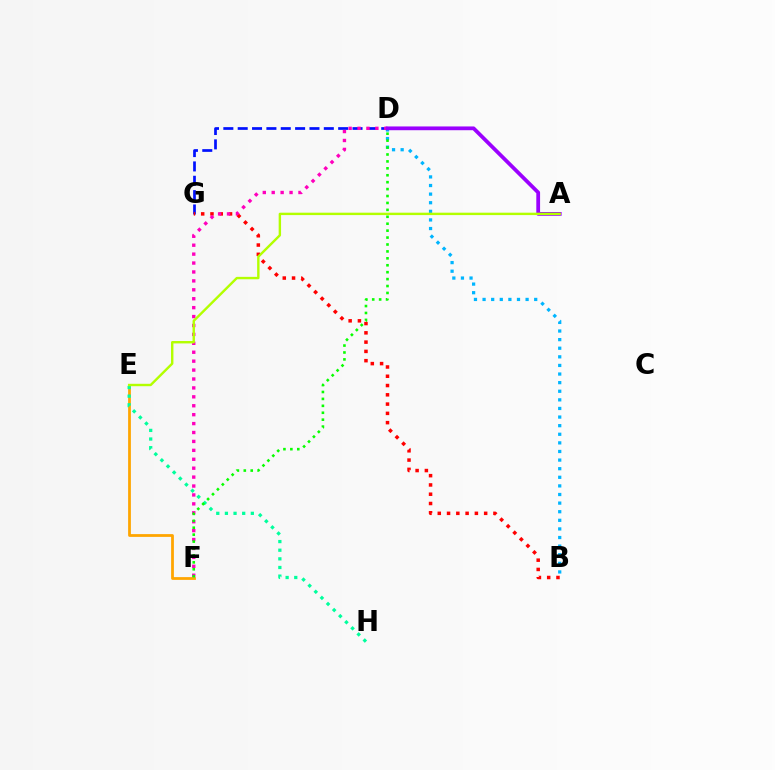{('B', 'D'): [{'color': '#00b5ff', 'line_style': 'dotted', 'thickness': 2.34}], ('D', 'G'): [{'color': '#0010ff', 'line_style': 'dashed', 'thickness': 1.95}], ('B', 'G'): [{'color': '#ff0000', 'line_style': 'dotted', 'thickness': 2.52}], ('E', 'F'): [{'color': '#ffa500', 'line_style': 'solid', 'thickness': 2.0}], ('E', 'H'): [{'color': '#00ff9d', 'line_style': 'dotted', 'thickness': 2.35}], ('D', 'F'): [{'color': '#ff00bd', 'line_style': 'dotted', 'thickness': 2.42}, {'color': '#08ff00', 'line_style': 'dotted', 'thickness': 1.88}], ('A', 'D'): [{'color': '#9b00ff', 'line_style': 'solid', 'thickness': 2.71}], ('A', 'E'): [{'color': '#b3ff00', 'line_style': 'solid', 'thickness': 1.73}]}